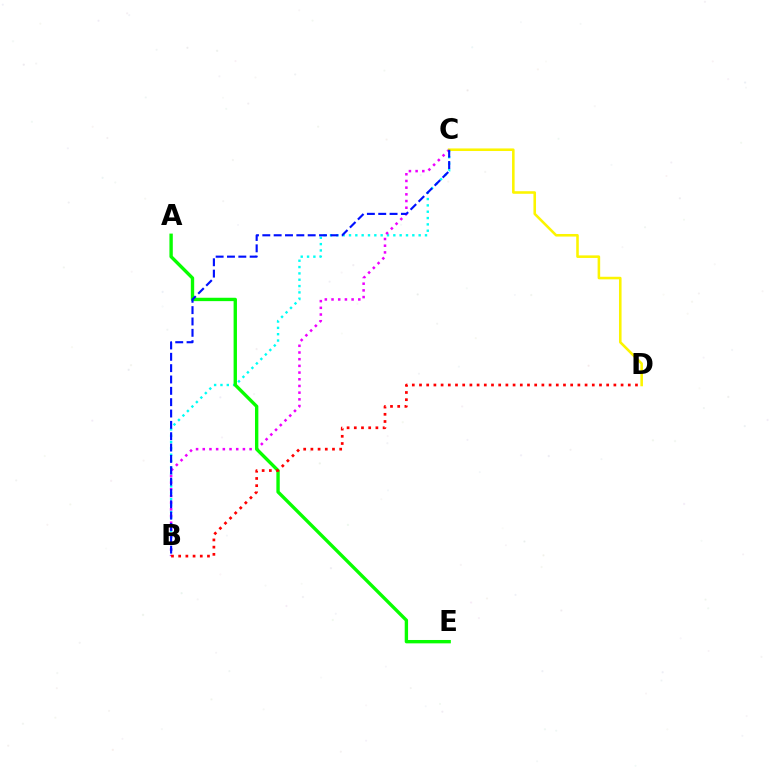{('B', 'C'): [{'color': '#00fff6', 'line_style': 'dotted', 'thickness': 1.72}, {'color': '#ee00ff', 'line_style': 'dotted', 'thickness': 1.82}, {'color': '#0010ff', 'line_style': 'dashed', 'thickness': 1.54}], ('A', 'E'): [{'color': '#08ff00', 'line_style': 'solid', 'thickness': 2.42}], ('C', 'D'): [{'color': '#fcf500', 'line_style': 'solid', 'thickness': 1.85}], ('B', 'D'): [{'color': '#ff0000', 'line_style': 'dotted', 'thickness': 1.96}]}